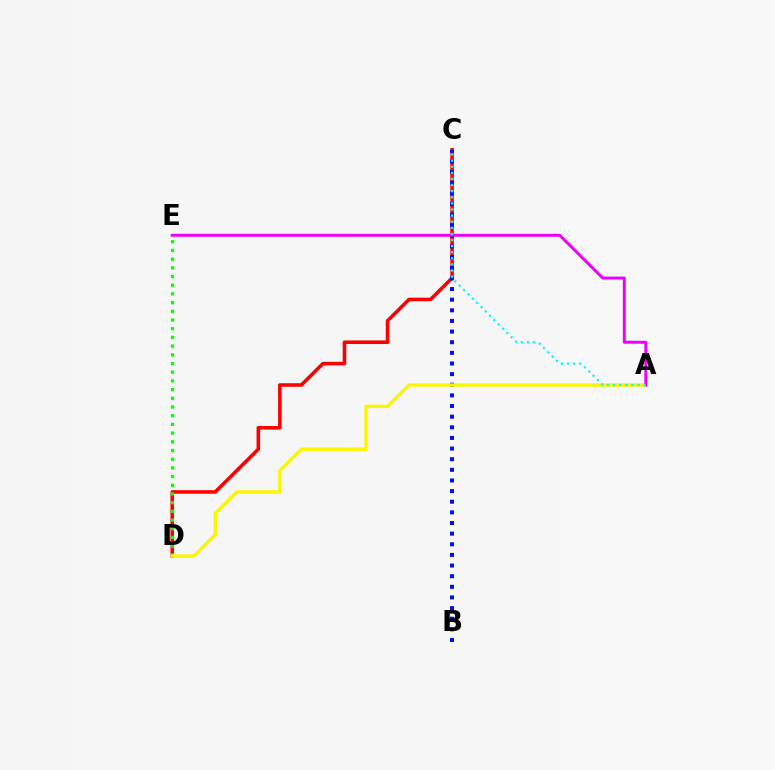{('C', 'D'): [{'color': '#ff0000', 'line_style': 'solid', 'thickness': 2.57}], ('B', 'C'): [{'color': '#0010ff', 'line_style': 'dotted', 'thickness': 2.89}], ('D', 'E'): [{'color': '#08ff00', 'line_style': 'dotted', 'thickness': 2.36}], ('A', 'D'): [{'color': '#fcf500', 'line_style': 'solid', 'thickness': 2.42}], ('A', 'E'): [{'color': '#ee00ff', 'line_style': 'solid', 'thickness': 2.13}], ('A', 'C'): [{'color': '#00fff6', 'line_style': 'dotted', 'thickness': 1.66}]}